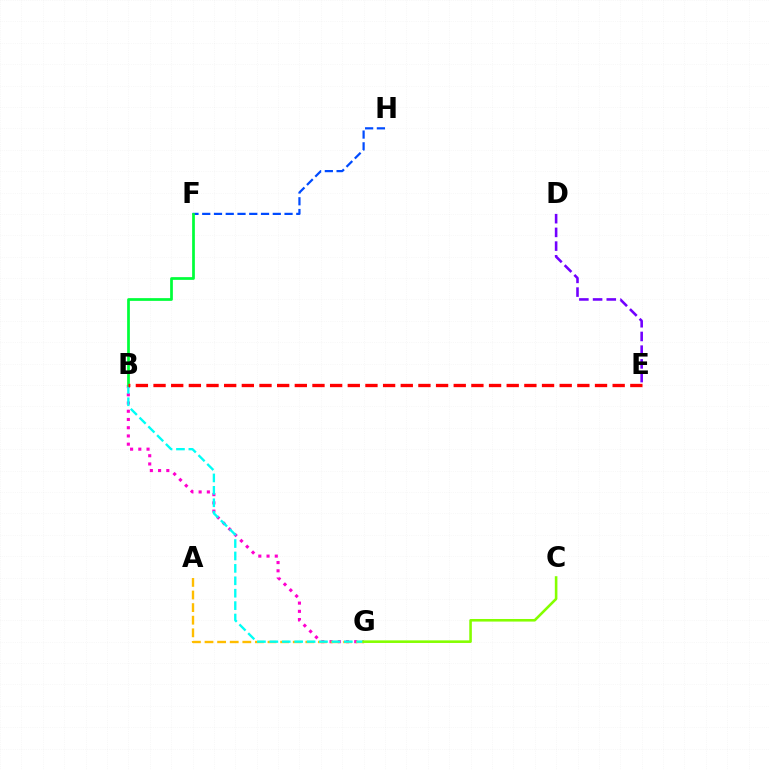{('B', 'G'): [{'color': '#ff00cf', 'line_style': 'dotted', 'thickness': 2.24}, {'color': '#00fff6', 'line_style': 'dashed', 'thickness': 1.69}], ('A', 'G'): [{'color': '#ffbd00', 'line_style': 'dashed', 'thickness': 1.71}], ('D', 'E'): [{'color': '#7200ff', 'line_style': 'dashed', 'thickness': 1.86}], ('F', 'H'): [{'color': '#004bff', 'line_style': 'dashed', 'thickness': 1.6}], ('B', 'F'): [{'color': '#00ff39', 'line_style': 'solid', 'thickness': 1.97}], ('C', 'G'): [{'color': '#84ff00', 'line_style': 'solid', 'thickness': 1.86}], ('B', 'E'): [{'color': '#ff0000', 'line_style': 'dashed', 'thickness': 2.4}]}